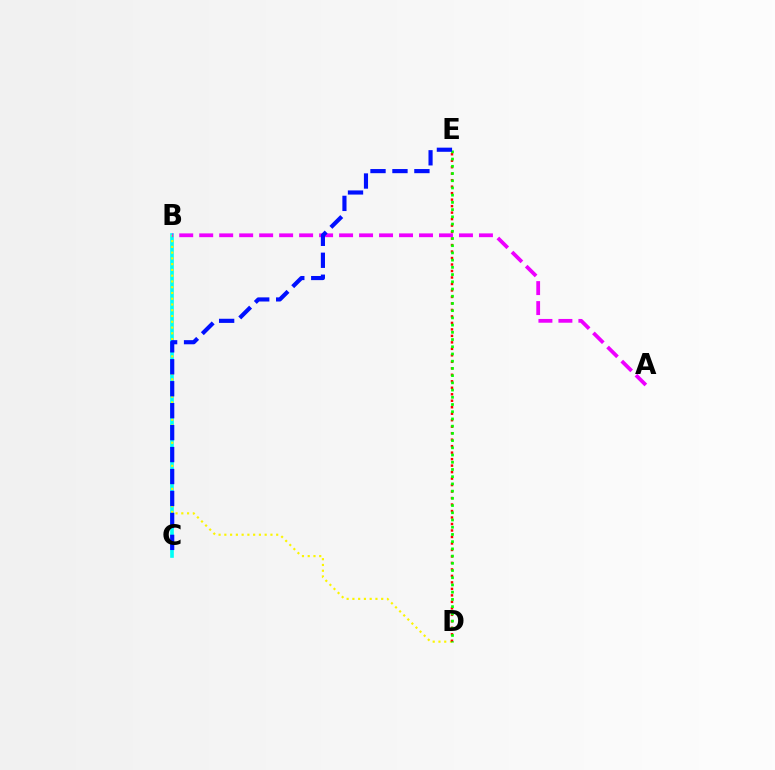{('B', 'C'): [{'color': '#00fff6', 'line_style': 'solid', 'thickness': 2.63}], ('B', 'D'): [{'color': '#fcf500', 'line_style': 'dotted', 'thickness': 1.57}], ('D', 'E'): [{'color': '#ff0000', 'line_style': 'dotted', 'thickness': 1.76}, {'color': '#08ff00', 'line_style': 'dotted', 'thickness': 1.96}], ('A', 'B'): [{'color': '#ee00ff', 'line_style': 'dashed', 'thickness': 2.71}], ('C', 'E'): [{'color': '#0010ff', 'line_style': 'dashed', 'thickness': 2.98}]}